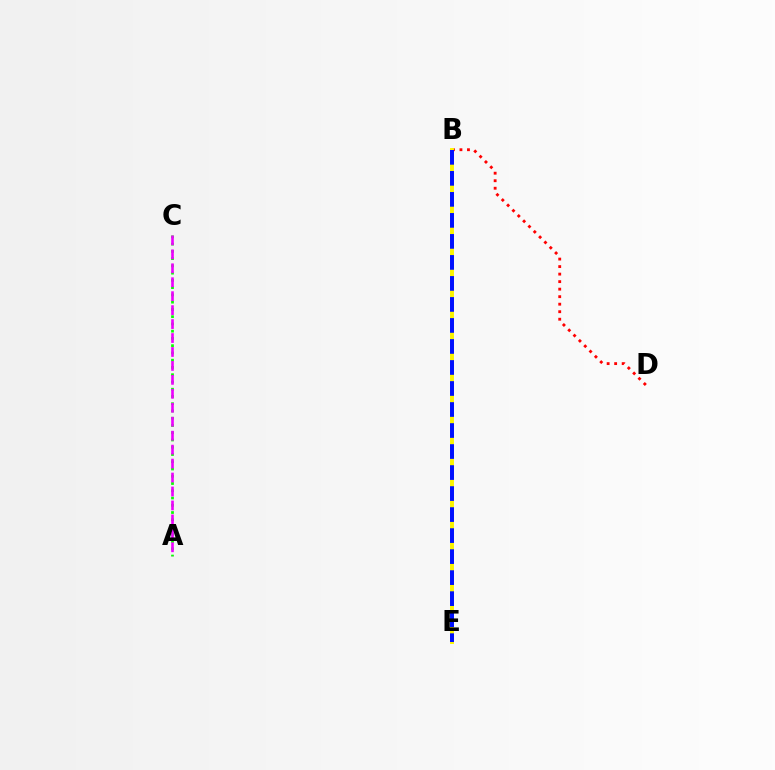{('A', 'C'): [{'color': '#08ff00', 'line_style': 'dotted', 'thickness': 1.97}, {'color': '#ee00ff', 'line_style': 'dashed', 'thickness': 1.9}], ('B', 'D'): [{'color': '#ff0000', 'line_style': 'dotted', 'thickness': 2.04}], ('B', 'E'): [{'color': '#00fff6', 'line_style': 'dashed', 'thickness': 1.57}, {'color': '#fcf500', 'line_style': 'solid', 'thickness': 2.82}, {'color': '#0010ff', 'line_style': 'dashed', 'thickness': 2.85}]}